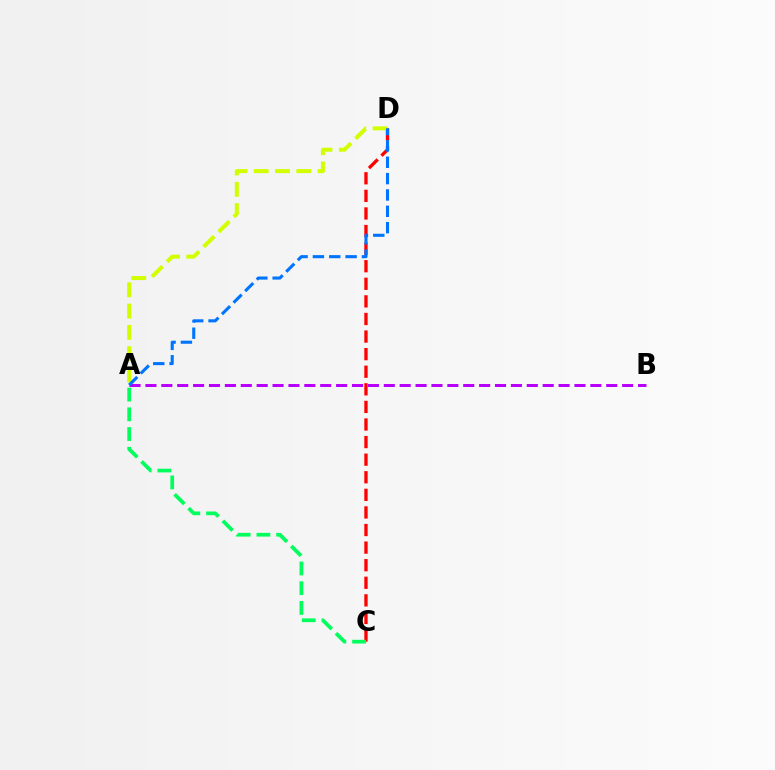{('A', 'B'): [{'color': '#b900ff', 'line_style': 'dashed', 'thickness': 2.16}], ('C', 'D'): [{'color': '#ff0000', 'line_style': 'dashed', 'thickness': 2.39}], ('A', 'D'): [{'color': '#d1ff00', 'line_style': 'dashed', 'thickness': 2.89}, {'color': '#0074ff', 'line_style': 'dashed', 'thickness': 2.22}], ('A', 'C'): [{'color': '#00ff5c', 'line_style': 'dashed', 'thickness': 2.68}]}